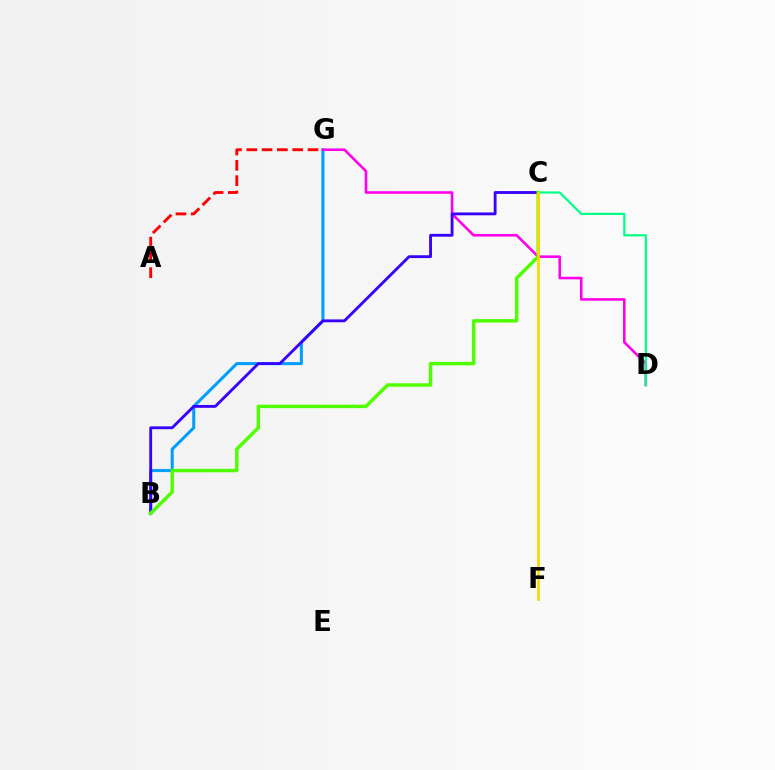{('B', 'G'): [{'color': '#009eff', 'line_style': 'solid', 'thickness': 2.18}], ('D', 'G'): [{'color': '#ff00ed', 'line_style': 'solid', 'thickness': 1.87}], ('B', 'C'): [{'color': '#3700ff', 'line_style': 'solid', 'thickness': 2.04}, {'color': '#4fff00', 'line_style': 'solid', 'thickness': 2.48}], ('C', 'D'): [{'color': '#00ff86', 'line_style': 'solid', 'thickness': 1.59}], ('C', 'F'): [{'color': '#ffd500', 'line_style': 'solid', 'thickness': 1.96}], ('A', 'G'): [{'color': '#ff0000', 'line_style': 'dashed', 'thickness': 2.08}]}